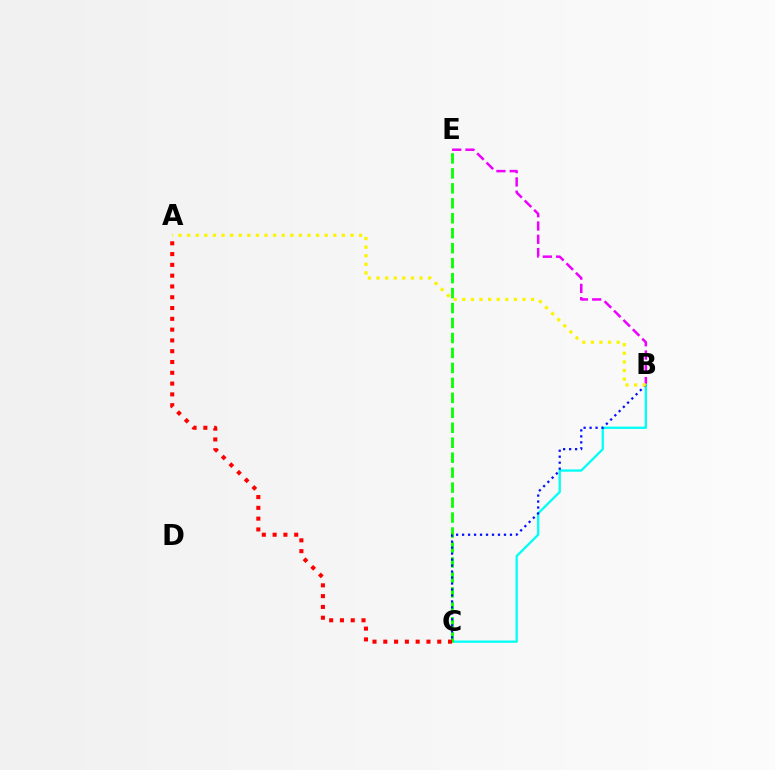{('B', 'E'): [{'color': '#ee00ff', 'line_style': 'dashed', 'thickness': 1.8}], ('B', 'C'): [{'color': '#00fff6', 'line_style': 'solid', 'thickness': 1.65}, {'color': '#0010ff', 'line_style': 'dotted', 'thickness': 1.62}], ('C', 'E'): [{'color': '#08ff00', 'line_style': 'dashed', 'thickness': 2.03}], ('A', 'C'): [{'color': '#ff0000', 'line_style': 'dotted', 'thickness': 2.93}], ('A', 'B'): [{'color': '#fcf500', 'line_style': 'dotted', 'thickness': 2.34}]}